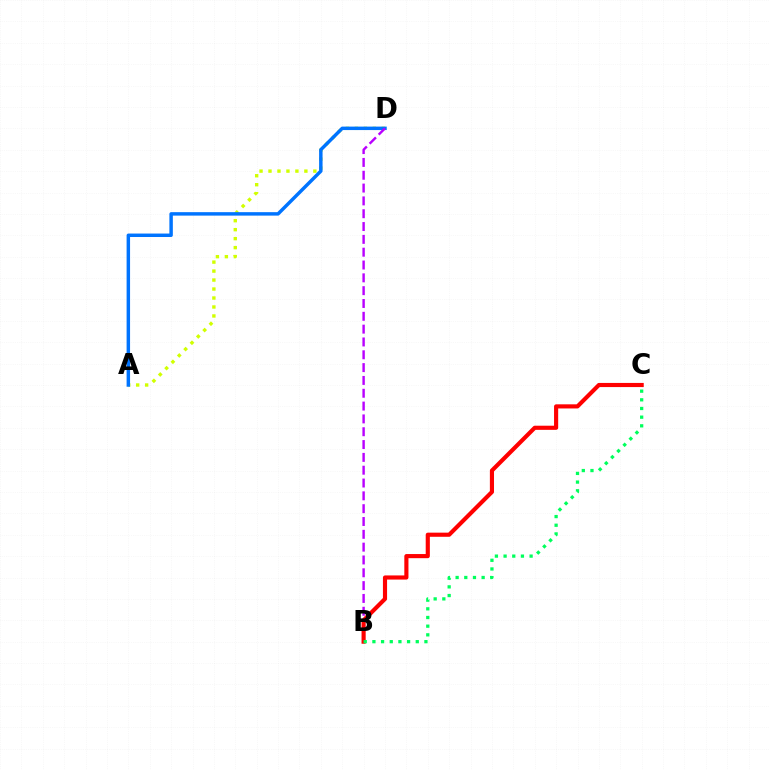{('A', 'D'): [{'color': '#d1ff00', 'line_style': 'dotted', 'thickness': 2.44}, {'color': '#0074ff', 'line_style': 'solid', 'thickness': 2.49}], ('B', 'D'): [{'color': '#b900ff', 'line_style': 'dashed', 'thickness': 1.74}], ('B', 'C'): [{'color': '#ff0000', 'line_style': 'solid', 'thickness': 2.98}, {'color': '#00ff5c', 'line_style': 'dotted', 'thickness': 2.36}]}